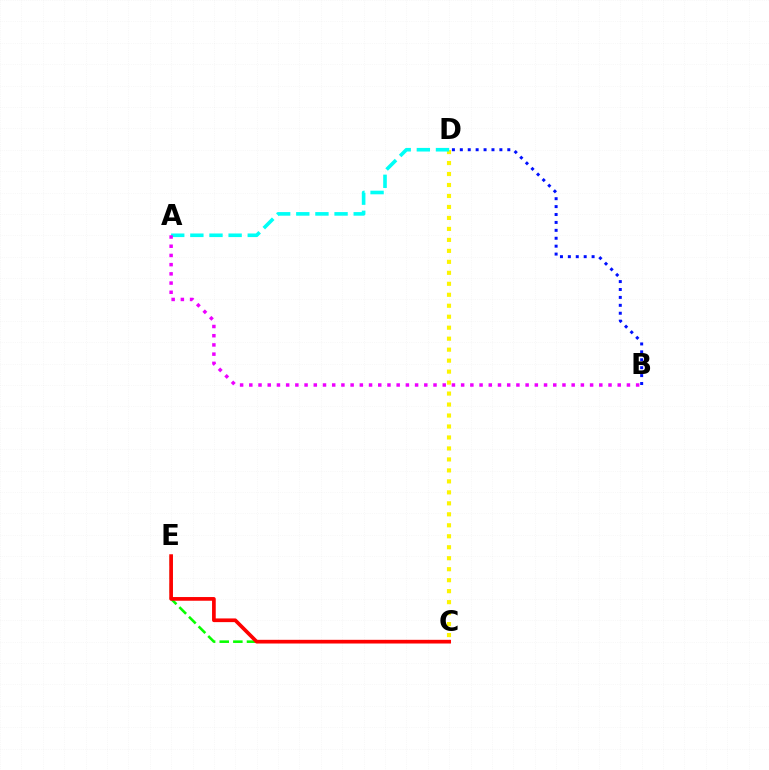{('B', 'D'): [{'color': '#0010ff', 'line_style': 'dotted', 'thickness': 2.15}], ('C', 'E'): [{'color': '#08ff00', 'line_style': 'dashed', 'thickness': 1.85}, {'color': '#ff0000', 'line_style': 'solid', 'thickness': 2.66}], ('C', 'D'): [{'color': '#fcf500', 'line_style': 'dotted', 'thickness': 2.98}], ('A', 'D'): [{'color': '#00fff6', 'line_style': 'dashed', 'thickness': 2.6}], ('A', 'B'): [{'color': '#ee00ff', 'line_style': 'dotted', 'thickness': 2.5}]}